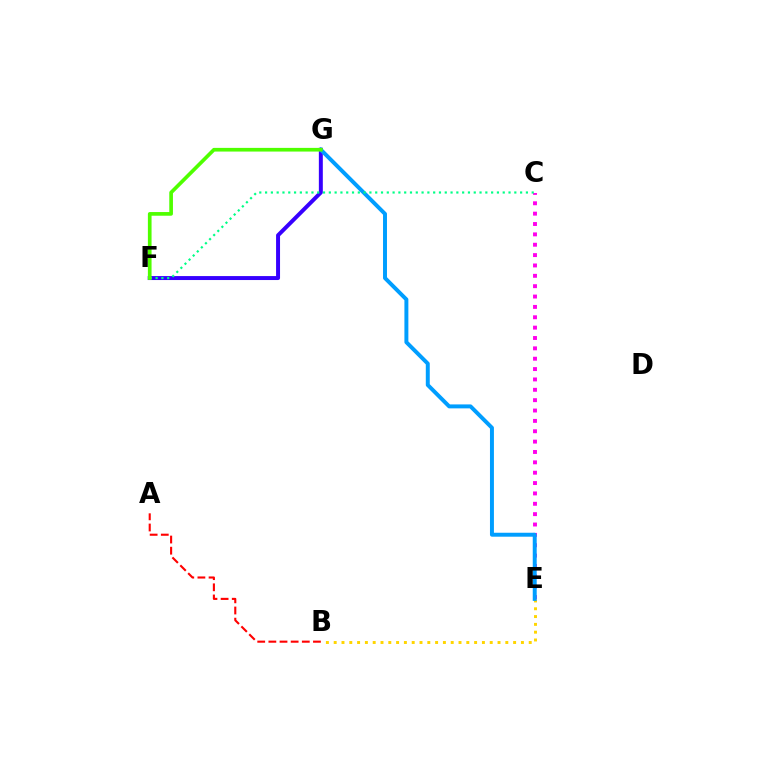{('F', 'G'): [{'color': '#3700ff', 'line_style': 'solid', 'thickness': 2.85}, {'color': '#4fff00', 'line_style': 'solid', 'thickness': 2.65}], ('B', 'E'): [{'color': '#ffd500', 'line_style': 'dotted', 'thickness': 2.12}], ('C', 'E'): [{'color': '#ff00ed', 'line_style': 'dotted', 'thickness': 2.82}], ('E', 'G'): [{'color': '#009eff', 'line_style': 'solid', 'thickness': 2.85}], ('C', 'F'): [{'color': '#00ff86', 'line_style': 'dotted', 'thickness': 1.57}], ('A', 'B'): [{'color': '#ff0000', 'line_style': 'dashed', 'thickness': 1.51}]}